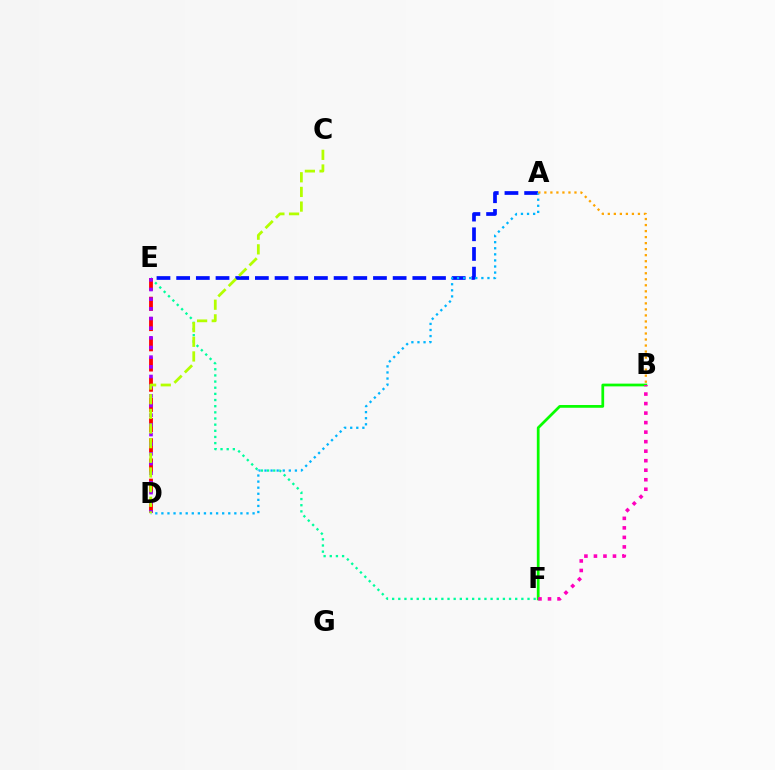{('A', 'E'): [{'color': '#0010ff', 'line_style': 'dashed', 'thickness': 2.67}], ('B', 'F'): [{'color': '#08ff00', 'line_style': 'solid', 'thickness': 1.98}, {'color': '#ff00bd', 'line_style': 'dotted', 'thickness': 2.59}], ('A', 'D'): [{'color': '#00b5ff', 'line_style': 'dotted', 'thickness': 1.65}], ('E', 'F'): [{'color': '#00ff9d', 'line_style': 'dotted', 'thickness': 1.67}], ('D', 'E'): [{'color': '#ff0000', 'line_style': 'dashed', 'thickness': 2.75}, {'color': '#9b00ff', 'line_style': 'dotted', 'thickness': 2.63}], ('A', 'B'): [{'color': '#ffa500', 'line_style': 'dotted', 'thickness': 1.64}], ('C', 'D'): [{'color': '#b3ff00', 'line_style': 'dashed', 'thickness': 1.99}]}